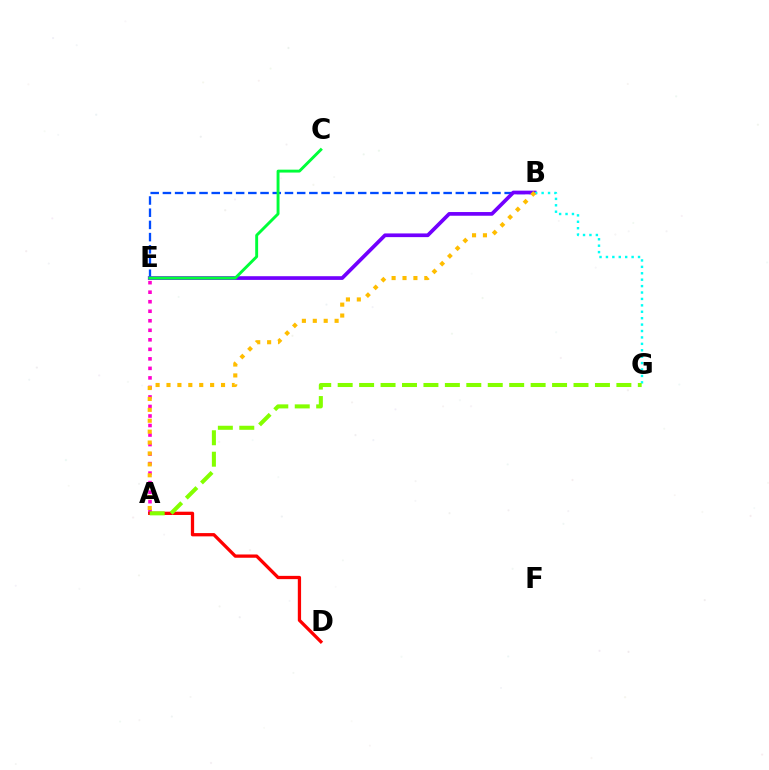{('A', 'E'): [{'color': '#ff00cf', 'line_style': 'dotted', 'thickness': 2.59}], ('B', 'E'): [{'color': '#004bff', 'line_style': 'dashed', 'thickness': 1.66}, {'color': '#7200ff', 'line_style': 'solid', 'thickness': 2.66}], ('A', 'D'): [{'color': '#ff0000', 'line_style': 'solid', 'thickness': 2.36}], ('B', 'G'): [{'color': '#00fff6', 'line_style': 'dotted', 'thickness': 1.74}], ('C', 'E'): [{'color': '#00ff39', 'line_style': 'solid', 'thickness': 2.09}], ('A', 'B'): [{'color': '#ffbd00', 'line_style': 'dotted', 'thickness': 2.96}], ('A', 'G'): [{'color': '#84ff00', 'line_style': 'dashed', 'thickness': 2.91}]}